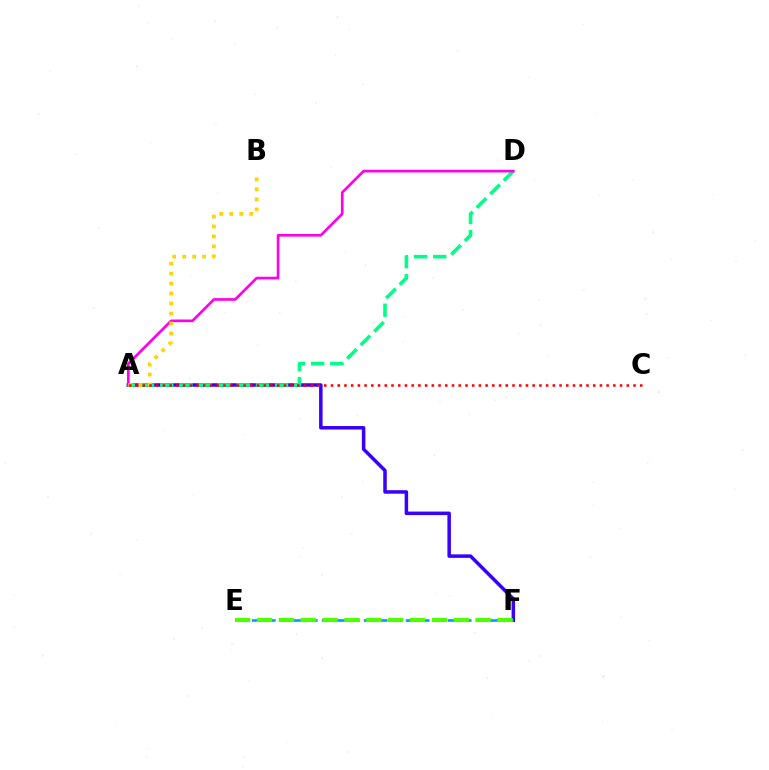{('A', 'F'): [{'color': '#3700ff', 'line_style': 'solid', 'thickness': 2.52}], ('A', 'D'): [{'color': '#00ff86', 'line_style': 'dashed', 'thickness': 2.6}, {'color': '#ff00ed', 'line_style': 'solid', 'thickness': 1.93}], ('A', 'B'): [{'color': '#ffd500', 'line_style': 'dotted', 'thickness': 2.71}], ('A', 'C'): [{'color': '#ff0000', 'line_style': 'dotted', 'thickness': 1.83}], ('E', 'F'): [{'color': '#009eff', 'line_style': 'dashed', 'thickness': 1.9}, {'color': '#4fff00', 'line_style': 'dashed', 'thickness': 2.97}]}